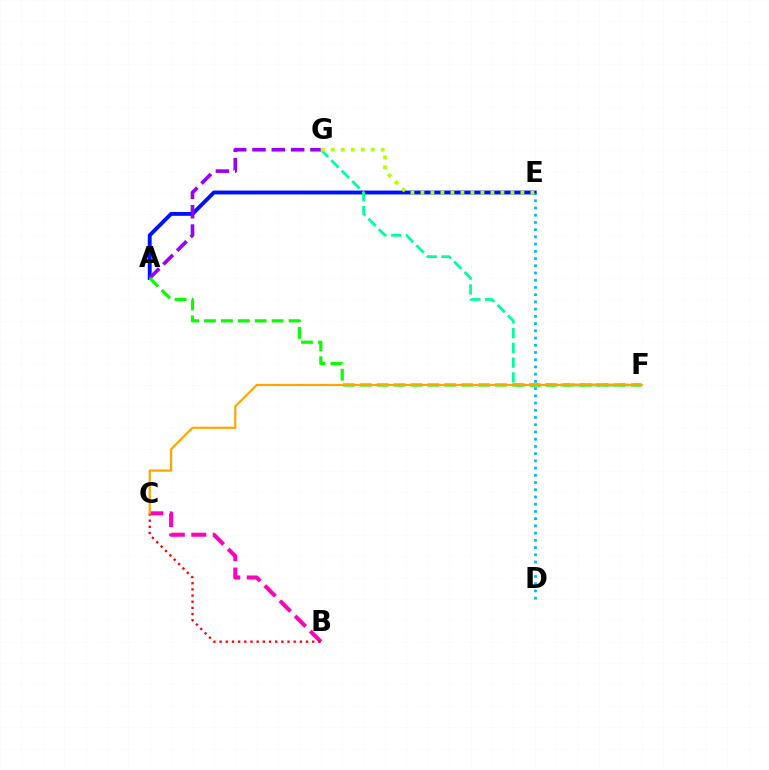{('A', 'E'): [{'color': '#0010ff', 'line_style': 'solid', 'thickness': 2.79}], ('B', 'C'): [{'color': '#ff00bd', 'line_style': 'dashed', 'thickness': 2.91}, {'color': '#ff0000', 'line_style': 'dotted', 'thickness': 1.68}], ('F', 'G'): [{'color': '#00ff9d', 'line_style': 'dashed', 'thickness': 2.01}], ('D', 'E'): [{'color': '#00b5ff', 'line_style': 'dotted', 'thickness': 1.96}], ('A', 'G'): [{'color': '#9b00ff', 'line_style': 'dashed', 'thickness': 2.63}], ('E', 'G'): [{'color': '#b3ff00', 'line_style': 'dotted', 'thickness': 2.72}], ('A', 'F'): [{'color': '#08ff00', 'line_style': 'dashed', 'thickness': 2.3}], ('C', 'F'): [{'color': '#ffa500', 'line_style': 'solid', 'thickness': 1.57}]}